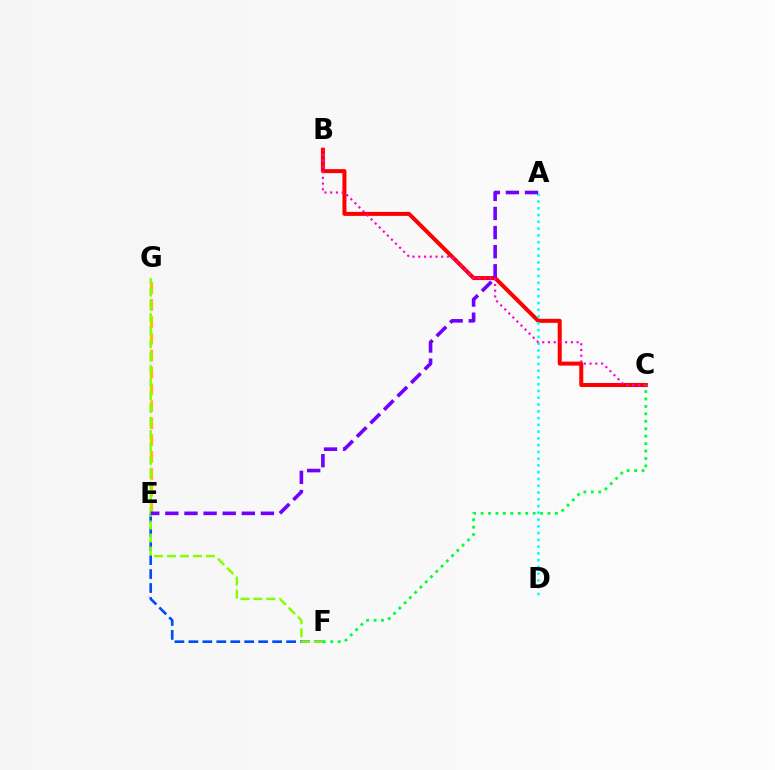{('E', 'F'): [{'color': '#004bff', 'line_style': 'dashed', 'thickness': 1.9}], ('B', 'C'): [{'color': '#ff0000', 'line_style': 'solid', 'thickness': 2.88}, {'color': '#ff00cf', 'line_style': 'dotted', 'thickness': 1.56}], ('C', 'F'): [{'color': '#00ff39', 'line_style': 'dotted', 'thickness': 2.02}], ('E', 'G'): [{'color': '#ffbd00', 'line_style': 'dashed', 'thickness': 2.29}], ('A', 'D'): [{'color': '#00fff6', 'line_style': 'dotted', 'thickness': 1.84}], ('F', 'G'): [{'color': '#84ff00', 'line_style': 'dashed', 'thickness': 1.76}], ('A', 'E'): [{'color': '#7200ff', 'line_style': 'dashed', 'thickness': 2.6}]}